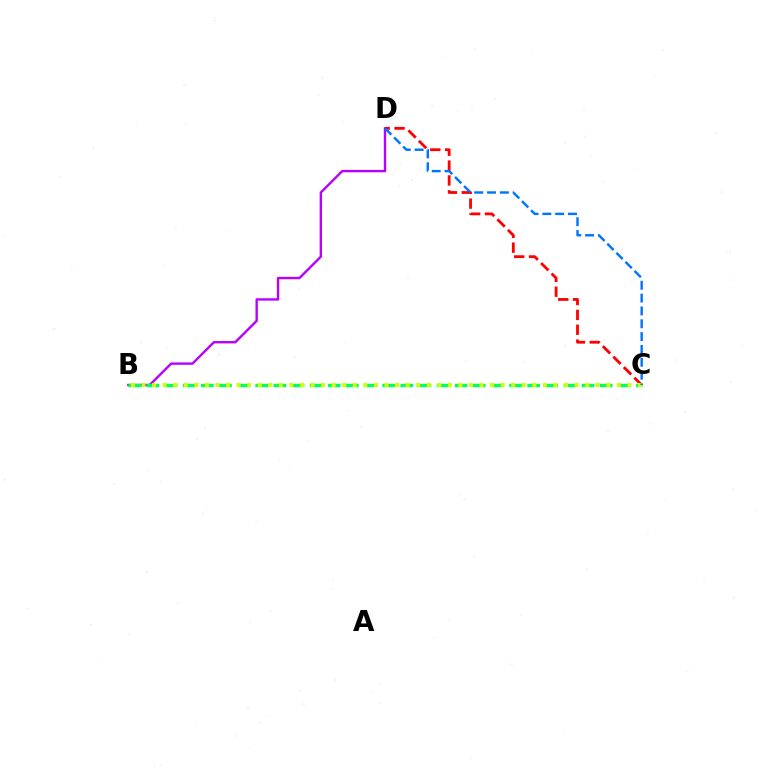{('B', 'D'): [{'color': '#b900ff', 'line_style': 'solid', 'thickness': 1.72}], ('B', 'C'): [{'color': '#00ff5c', 'line_style': 'dashed', 'thickness': 2.46}, {'color': '#d1ff00', 'line_style': 'dotted', 'thickness': 2.87}], ('C', 'D'): [{'color': '#ff0000', 'line_style': 'dashed', 'thickness': 2.02}, {'color': '#0074ff', 'line_style': 'dashed', 'thickness': 1.74}]}